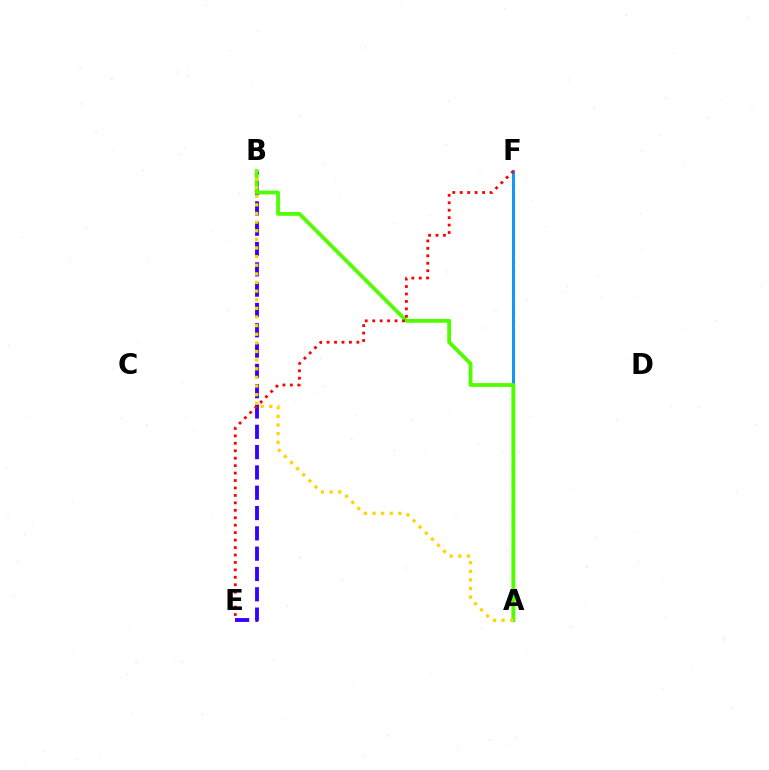{('B', 'E'): [{'color': '#3700ff', 'line_style': 'dashed', 'thickness': 2.76}], ('A', 'F'): [{'color': '#00ff86', 'line_style': 'dotted', 'thickness': 2.31}, {'color': '#ff00ed', 'line_style': 'solid', 'thickness': 1.86}, {'color': '#009eff', 'line_style': 'solid', 'thickness': 1.93}], ('A', 'B'): [{'color': '#4fff00', 'line_style': 'solid', 'thickness': 2.74}, {'color': '#ffd500', 'line_style': 'dotted', 'thickness': 2.34}], ('E', 'F'): [{'color': '#ff0000', 'line_style': 'dotted', 'thickness': 2.02}]}